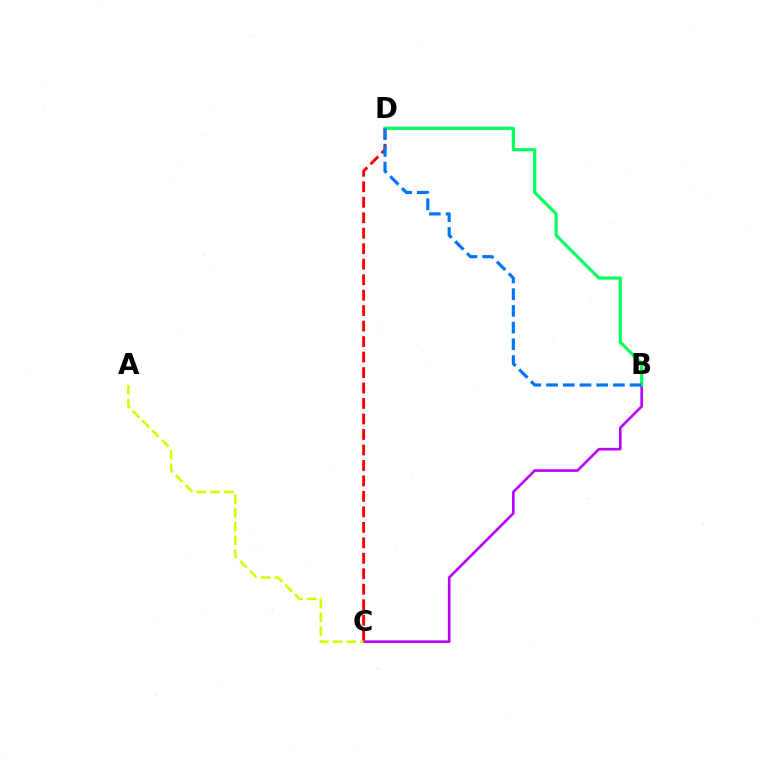{('B', 'C'): [{'color': '#b900ff', 'line_style': 'solid', 'thickness': 1.88}], ('C', 'D'): [{'color': '#ff0000', 'line_style': 'dashed', 'thickness': 2.1}], ('B', 'D'): [{'color': '#00ff5c', 'line_style': 'solid', 'thickness': 2.28}, {'color': '#0074ff', 'line_style': 'dashed', 'thickness': 2.27}], ('A', 'C'): [{'color': '#d1ff00', 'line_style': 'dashed', 'thickness': 1.87}]}